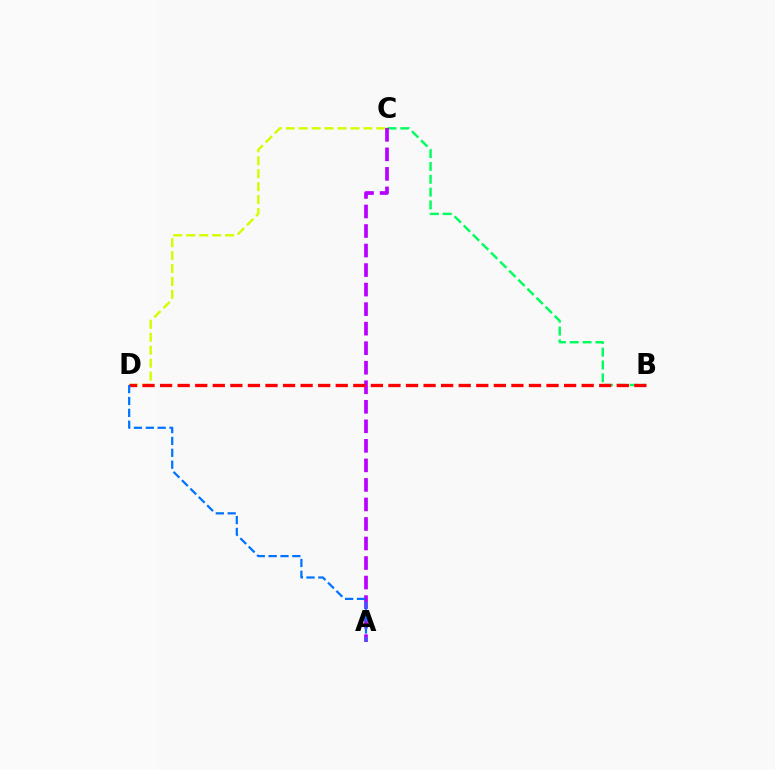{('C', 'D'): [{'color': '#d1ff00', 'line_style': 'dashed', 'thickness': 1.76}], ('B', 'C'): [{'color': '#00ff5c', 'line_style': 'dashed', 'thickness': 1.74}], ('A', 'C'): [{'color': '#b900ff', 'line_style': 'dashed', 'thickness': 2.65}], ('B', 'D'): [{'color': '#ff0000', 'line_style': 'dashed', 'thickness': 2.39}], ('A', 'D'): [{'color': '#0074ff', 'line_style': 'dashed', 'thickness': 1.61}]}